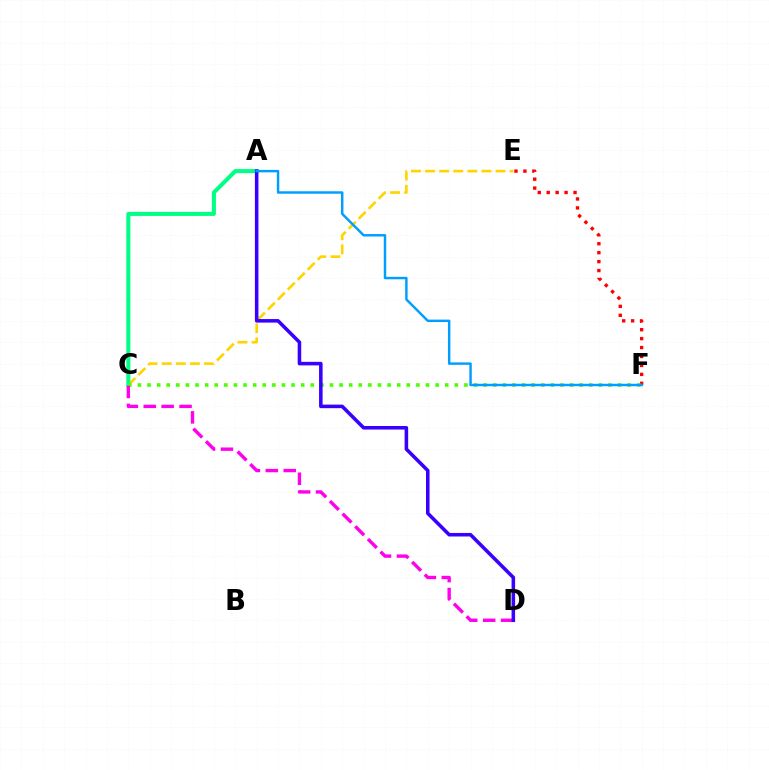{('C', 'E'): [{'color': '#ffd500', 'line_style': 'dashed', 'thickness': 1.92}], ('A', 'C'): [{'color': '#00ff86', 'line_style': 'solid', 'thickness': 2.92}], ('E', 'F'): [{'color': '#ff0000', 'line_style': 'dotted', 'thickness': 2.43}], ('C', 'F'): [{'color': '#4fff00', 'line_style': 'dotted', 'thickness': 2.61}], ('C', 'D'): [{'color': '#ff00ed', 'line_style': 'dashed', 'thickness': 2.43}], ('A', 'D'): [{'color': '#3700ff', 'line_style': 'solid', 'thickness': 2.55}], ('A', 'F'): [{'color': '#009eff', 'line_style': 'solid', 'thickness': 1.77}]}